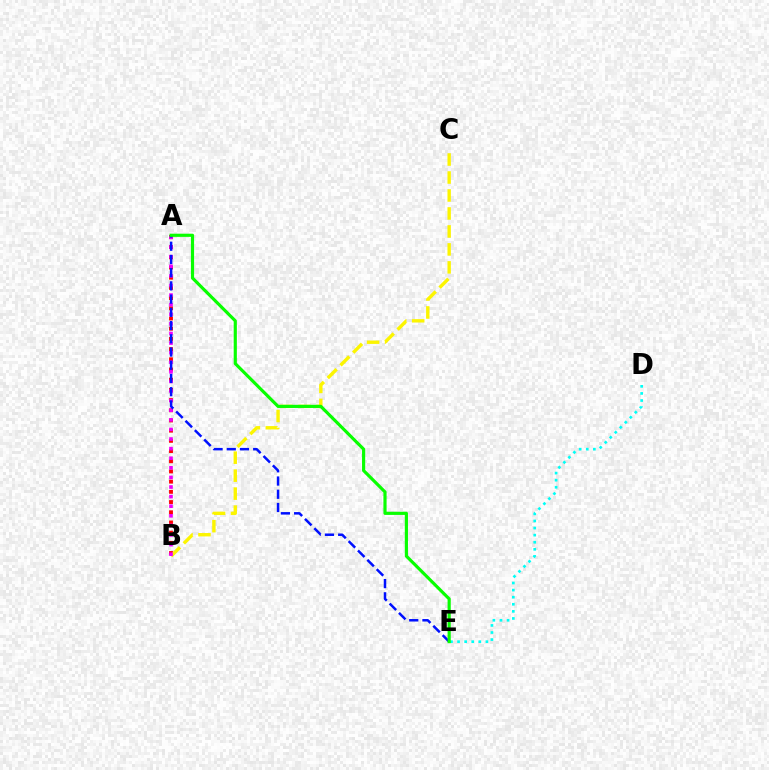{('A', 'B'): [{'color': '#ff0000', 'line_style': 'dotted', 'thickness': 2.77}, {'color': '#ee00ff', 'line_style': 'dotted', 'thickness': 2.61}], ('D', 'E'): [{'color': '#00fff6', 'line_style': 'dotted', 'thickness': 1.93}], ('B', 'C'): [{'color': '#fcf500', 'line_style': 'dashed', 'thickness': 2.44}], ('A', 'E'): [{'color': '#0010ff', 'line_style': 'dashed', 'thickness': 1.8}, {'color': '#08ff00', 'line_style': 'solid', 'thickness': 2.28}]}